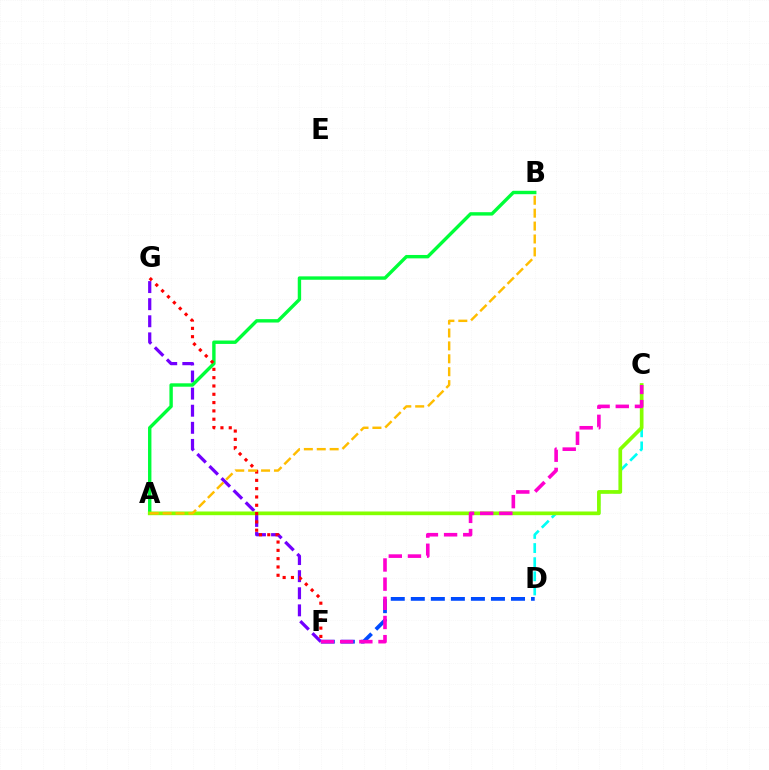{('F', 'G'): [{'color': '#7200ff', 'line_style': 'dashed', 'thickness': 2.32}, {'color': '#ff0000', 'line_style': 'dotted', 'thickness': 2.26}], ('A', 'B'): [{'color': '#00ff39', 'line_style': 'solid', 'thickness': 2.44}, {'color': '#ffbd00', 'line_style': 'dashed', 'thickness': 1.75}], ('D', 'F'): [{'color': '#004bff', 'line_style': 'dashed', 'thickness': 2.72}], ('C', 'D'): [{'color': '#00fff6', 'line_style': 'dashed', 'thickness': 1.92}], ('A', 'C'): [{'color': '#84ff00', 'line_style': 'solid', 'thickness': 2.66}], ('C', 'F'): [{'color': '#ff00cf', 'line_style': 'dashed', 'thickness': 2.6}]}